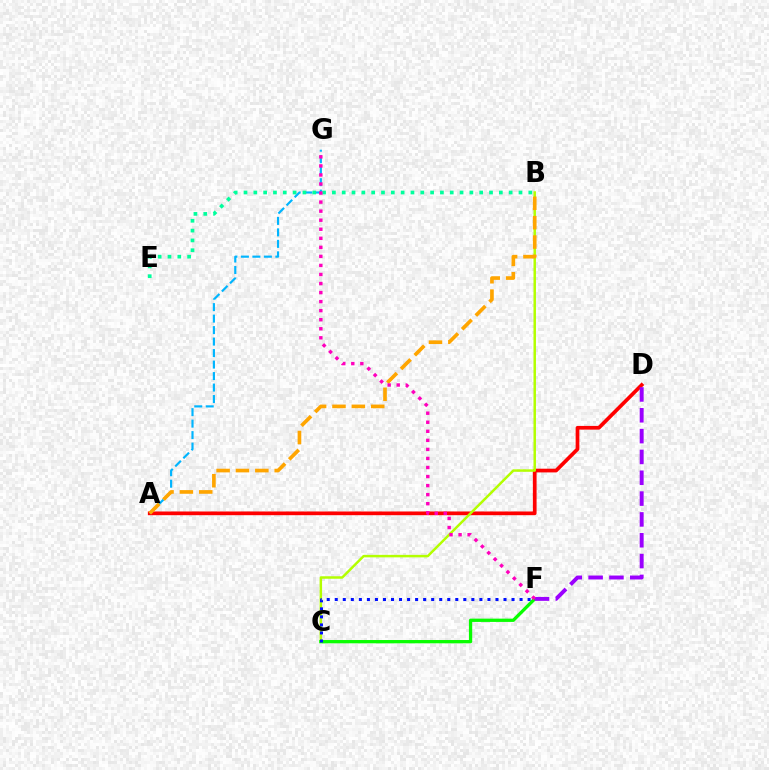{('A', 'D'): [{'color': '#ff0000', 'line_style': 'solid', 'thickness': 2.67}], ('A', 'G'): [{'color': '#00b5ff', 'line_style': 'dashed', 'thickness': 1.56}], ('B', 'C'): [{'color': '#b3ff00', 'line_style': 'solid', 'thickness': 1.79}], ('A', 'B'): [{'color': '#ffa500', 'line_style': 'dashed', 'thickness': 2.63}], ('C', 'F'): [{'color': '#08ff00', 'line_style': 'solid', 'thickness': 2.36}, {'color': '#0010ff', 'line_style': 'dotted', 'thickness': 2.18}], ('D', 'F'): [{'color': '#9b00ff', 'line_style': 'dashed', 'thickness': 2.83}], ('B', 'E'): [{'color': '#00ff9d', 'line_style': 'dotted', 'thickness': 2.67}], ('F', 'G'): [{'color': '#ff00bd', 'line_style': 'dotted', 'thickness': 2.46}]}